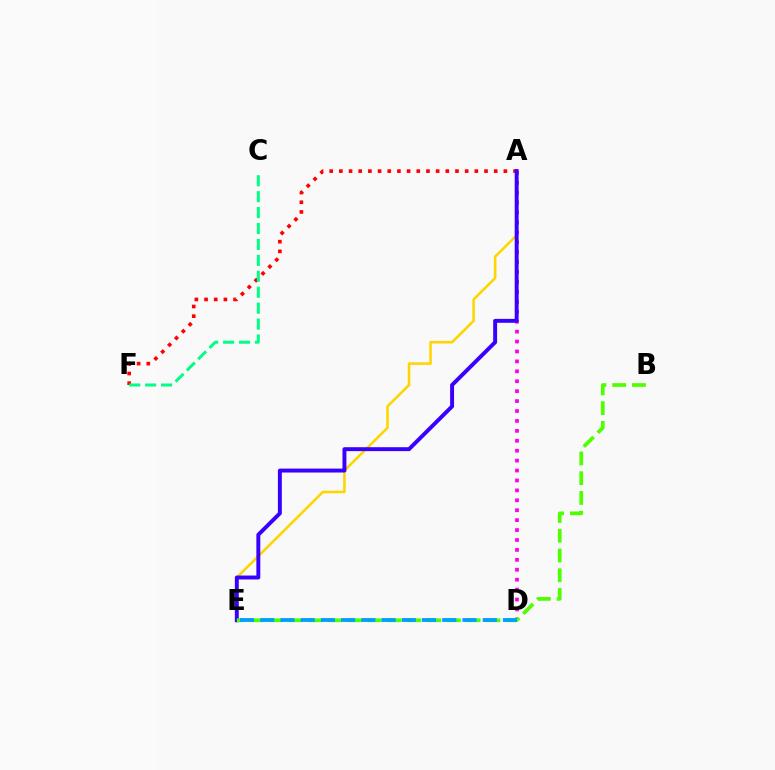{('A', 'E'): [{'color': '#ffd500', 'line_style': 'solid', 'thickness': 1.85}, {'color': '#3700ff', 'line_style': 'solid', 'thickness': 2.83}], ('A', 'D'): [{'color': '#ff00ed', 'line_style': 'dotted', 'thickness': 2.7}], ('A', 'F'): [{'color': '#ff0000', 'line_style': 'dotted', 'thickness': 2.63}], ('B', 'E'): [{'color': '#4fff00', 'line_style': 'dashed', 'thickness': 2.68}], ('C', 'F'): [{'color': '#00ff86', 'line_style': 'dashed', 'thickness': 2.16}], ('D', 'E'): [{'color': '#009eff', 'line_style': 'dashed', 'thickness': 2.75}]}